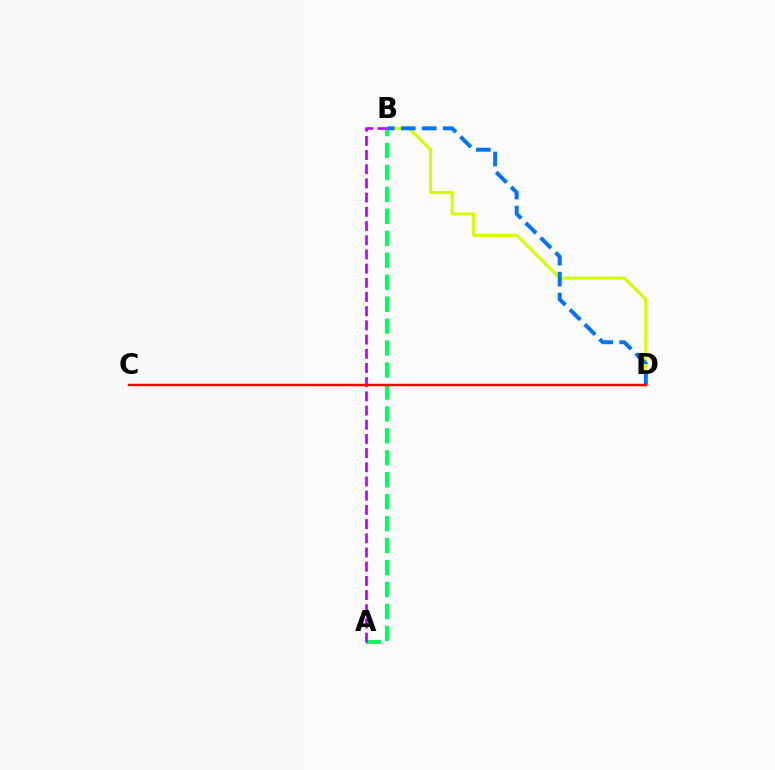{('A', 'B'): [{'color': '#00ff5c', 'line_style': 'dashed', 'thickness': 2.98}, {'color': '#b900ff', 'line_style': 'dashed', 'thickness': 1.93}], ('B', 'D'): [{'color': '#d1ff00', 'line_style': 'solid', 'thickness': 2.22}, {'color': '#0074ff', 'line_style': 'dashed', 'thickness': 2.85}], ('C', 'D'): [{'color': '#ff0000', 'line_style': 'solid', 'thickness': 1.76}]}